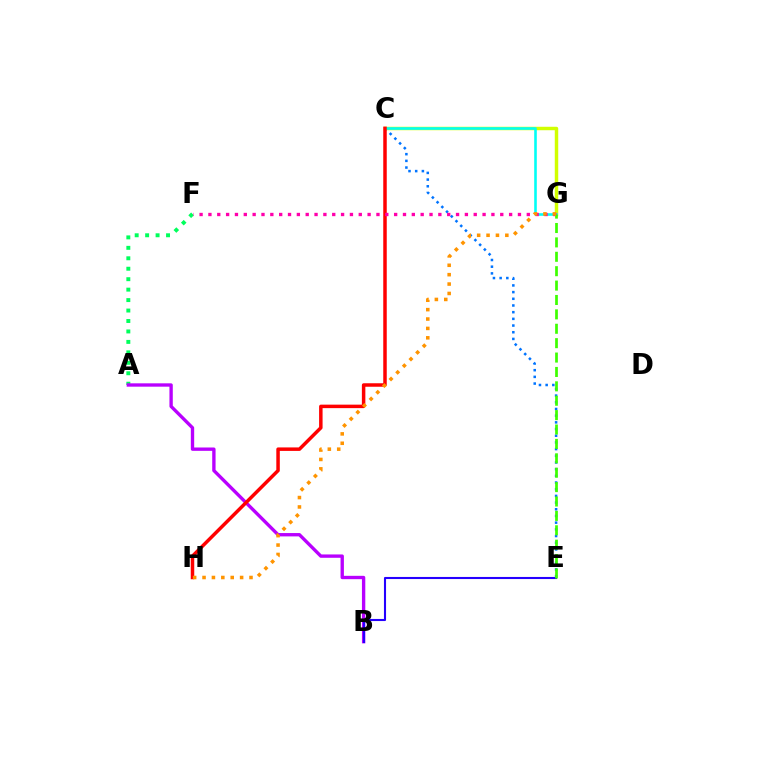{('A', 'F'): [{'color': '#00ff5c', 'line_style': 'dotted', 'thickness': 2.84}], ('C', 'E'): [{'color': '#0074ff', 'line_style': 'dotted', 'thickness': 1.82}], ('C', 'G'): [{'color': '#d1ff00', 'line_style': 'solid', 'thickness': 2.49}, {'color': '#00fff6', 'line_style': 'solid', 'thickness': 1.87}], ('A', 'B'): [{'color': '#b900ff', 'line_style': 'solid', 'thickness': 2.41}], ('C', 'H'): [{'color': '#ff0000', 'line_style': 'solid', 'thickness': 2.51}], ('F', 'G'): [{'color': '#ff00ac', 'line_style': 'dotted', 'thickness': 2.4}], ('B', 'E'): [{'color': '#2500ff', 'line_style': 'solid', 'thickness': 1.51}], ('E', 'G'): [{'color': '#3dff00', 'line_style': 'dashed', 'thickness': 1.96}], ('G', 'H'): [{'color': '#ff9400', 'line_style': 'dotted', 'thickness': 2.55}]}